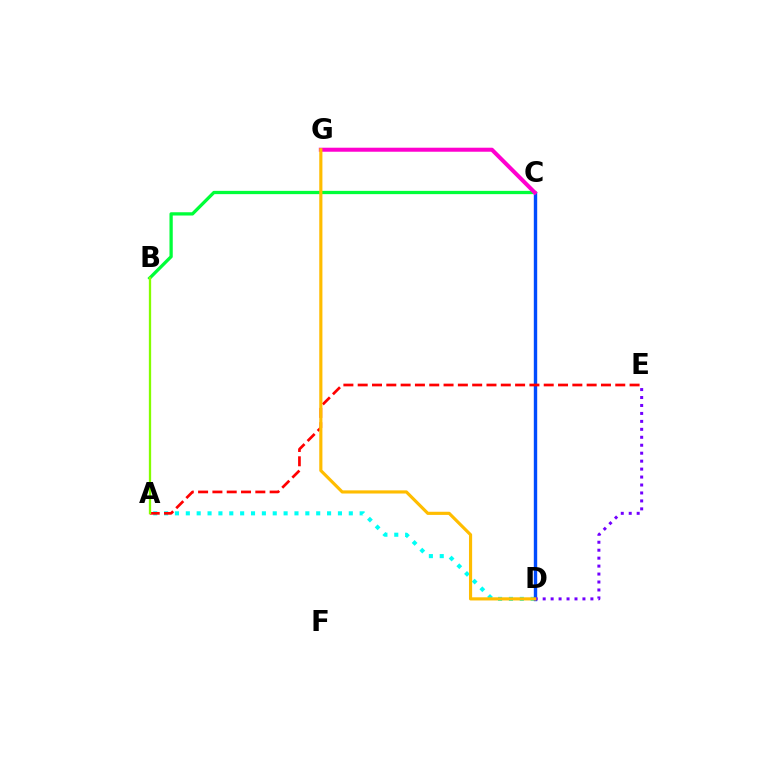{('A', 'D'): [{'color': '#00fff6', 'line_style': 'dotted', 'thickness': 2.95}], ('C', 'D'): [{'color': '#004bff', 'line_style': 'solid', 'thickness': 2.44}], ('A', 'E'): [{'color': '#ff0000', 'line_style': 'dashed', 'thickness': 1.94}], ('B', 'C'): [{'color': '#00ff39', 'line_style': 'solid', 'thickness': 2.36}], ('C', 'G'): [{'color': '#ff00cf', 'line_style': 'solid', 'thickness': 2.9}], ('D', 'E'): [{'color': '#7200ff', 'line_style': 'dotted', 'thickness': 2.16}], ('D', 'G'): [{'color': '#ffbd00', 'line_style': 'solid', 'thickness': 2.27}], ('A', 'B'): [{'color': '#84ff00', 'line_style': 'solid', 'thickness': 1.66}]}